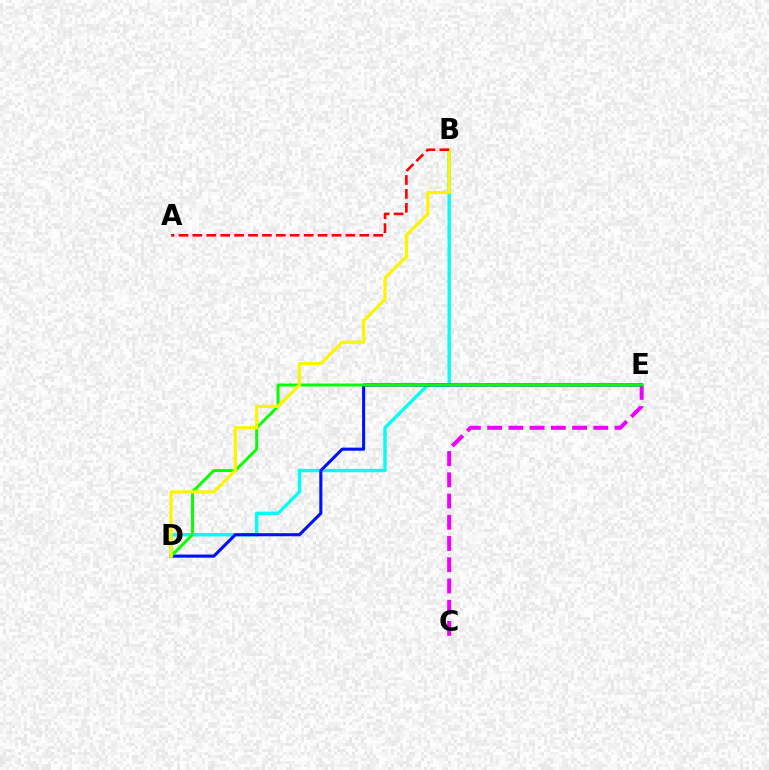{('C', 'E'): [{'color': '#ee00ff', 'line_style': 'dashed', 'thickness': 2.88}], ('B', 'D'): [{'color': '#00fff6', 'line_style': 'solid', 'thickness': 2.44}, {'color': '#fcf500', 'line_style': 'solid', 'thickness': 2.31}], ('D', 'E'): [{'color': '#0010ff', 'line_style': 'solid', 'thickness': 2.22}, {'color': '#08ff00', 'line_style': 'solid', 'thickness': 2.12}], ('A', 'B'): [{'color': '#ff0000', 'line_style': 'dashed', 'thickness': 1.89}]}